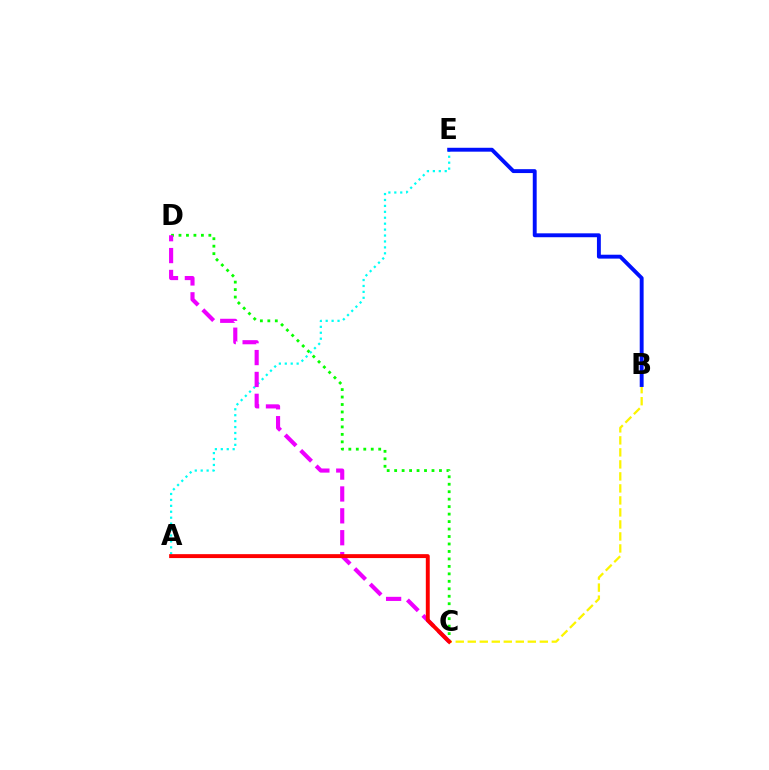{('C', 'D'): [{'color': '#08ff00', 'line_style': 'dotted', 'thickness': 2.03}, {'color': '#ee00ff', 'line_style': 'dashed', 'thickness': 2.97}], ('A', 'E'): [{'color': '#00fff6', 'line_style': 'dotted', 'thickness': 1.61}], ('B', 'C'): [{'color': '#fcf500', 'line_style': 'dashed', 'thickness': 1.63}], ('B', 'E'): [{'color': '#0010ff', 'line_style': 'solid', 'thickness': 2.81}], ('A', 'C'): [{'color': '#ff0000', 'line_style': 'solid', 'thickness': 2.83}]}